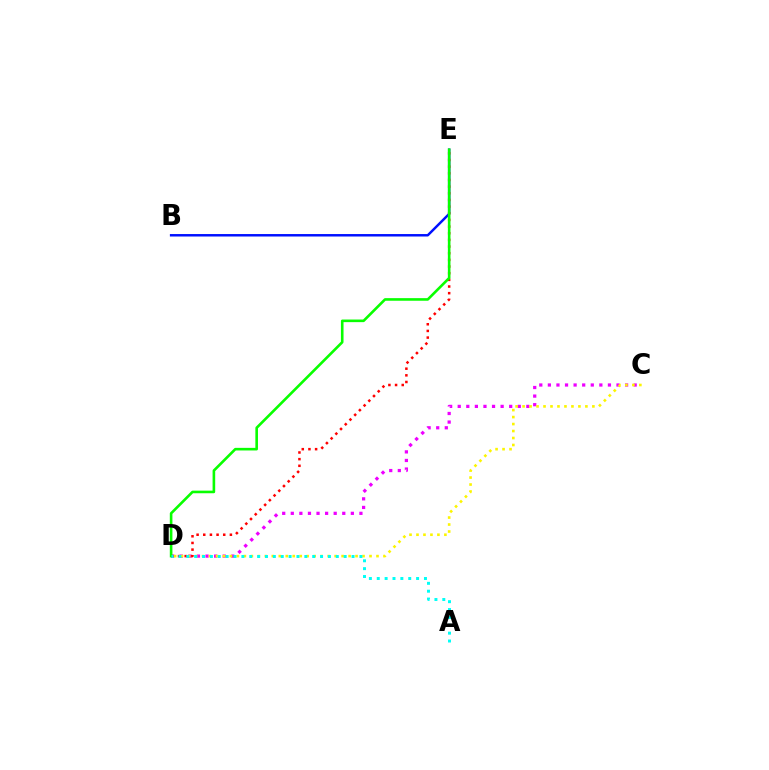{('B', 'E'): [{'color': '#0010ff', 'line_style': 'solid', 'thickness': 1.77}], ('C', 'D'): [{'color': '#ee00ff', 'line_style': 'dotted', 'thickness': 2.33}, {'color': '#fcf500', 'line_style': 'dotted', 'thickness': 1.9}], ('D', 'E'): [{'color': '#ff0000', 'line_style': 'dotted', 'thickness': 1.81}, {'color': '#08ff00', 'line_style': 'solid', 'thickness': 1.88}], ('A', 'D'): [{'color': '#00fff6', 'line_style': 'dotted', 'thickness': 2.14}]}